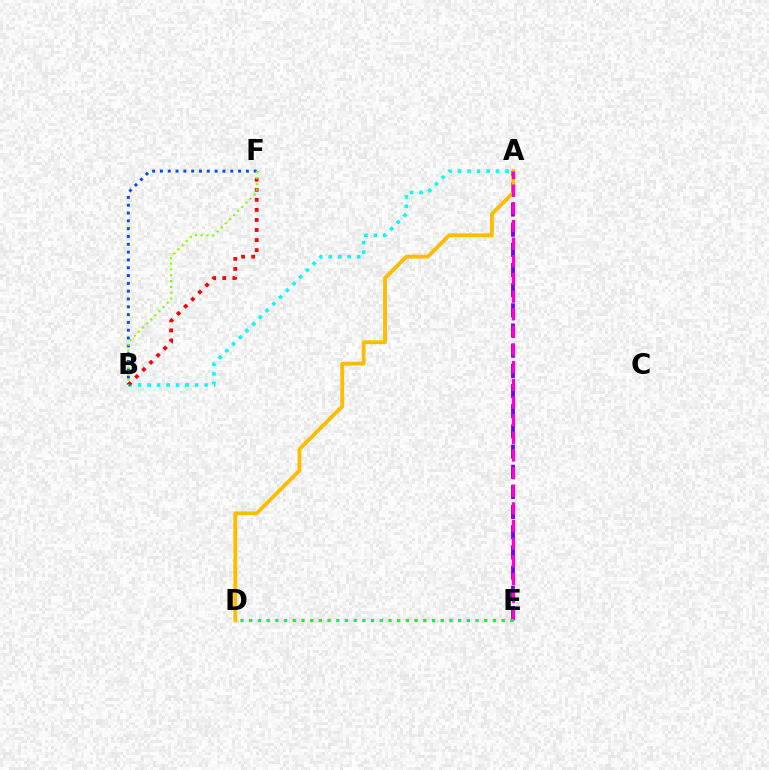{('A', 'E'): [{'color': '#7200ff', 'line_style': 'dashed', 'thickness': 2.74}, {'color': '#ff00cf', 'line_style': 'dashed', 'thickness': 2.4}], ('A', 'D'): [{'color': '#ffbd00', 'line_style': 'solid', 'thickness': 2.78}], ('A', 'B'): [{'color': '#00fff6', 'line_style': 'dotted', 'thickness': 2.58}], ('B', 'F'): [{'color': '#ff0000', 'line_style': 'dotted', 'thickness': 2.73}, {'color': '#004bff', 'line_style': 'dotted', 'thickness': 2.12}, {'color': '#84ff00', 'line_style': 'dotted', 'thickness': 1.58}], ('D', 'E'): [{'color': '#00ff39', 'line_style': 'dotted', 'thickness': 2.36}]}